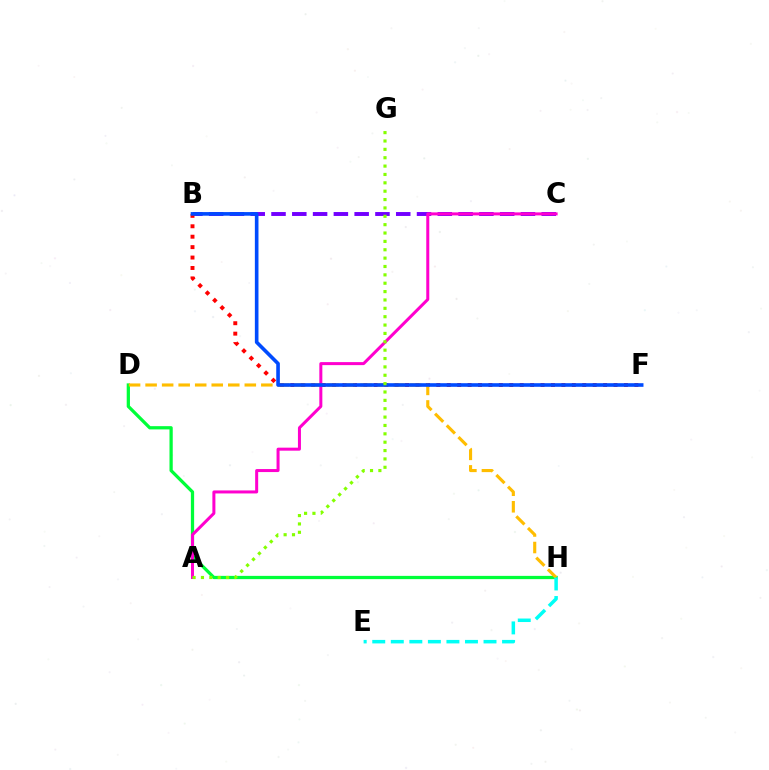{('D', 'H'): [{'color': '#00ff39', 'line_style': 'solid', 'thickness': 2.34}, {'color': '#ffbd00', 'line_style': 'dashed', 'thickness': 2.25}], ('B', 'C'): [{'color': '#7200ff', 'line_style': 'dashed', 'thickness': 2.82}], ('B', 'F'): [{'color': '#ff0000', 'line_style': 'dotted', 'thickness': 2.83}, {'color': '#004bff', 'line_style': 'solid', 'thickness': 2.61}], ('A', 'C'): [{'color': '#ff00cf', 'line_style': 'solid', 'thickness': 2.17}], ('E', 'H'): [{'color': '#00fff6', 'line_style': 'dashed', 'thickness': 2.52}], ('A', 'G'): [{'color': '#84ff00', 'line_style': 'dotted', 'thickness': 2.27}]}